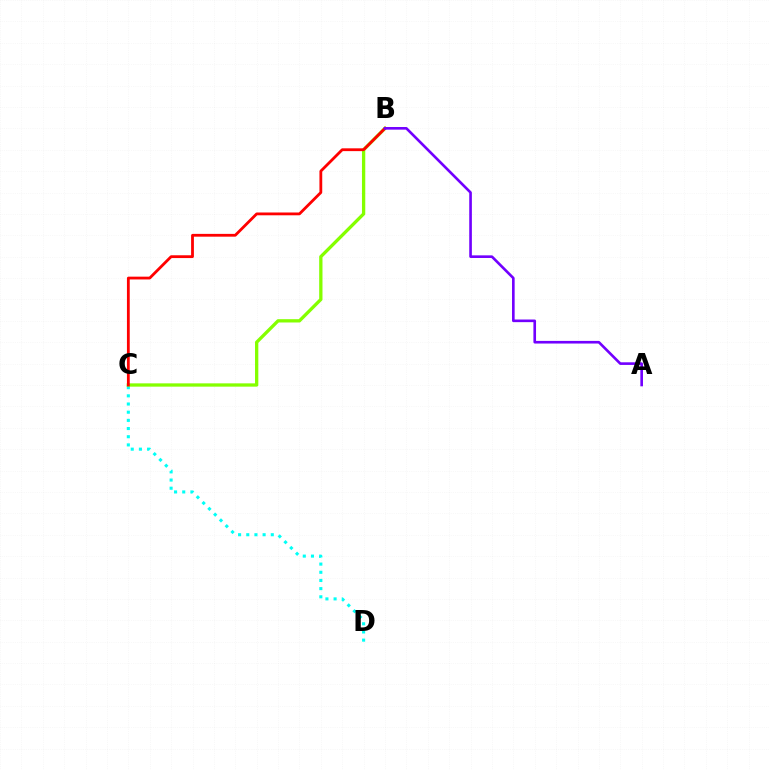{('C', 'D'): [{'color': '#00fff6', 'line_style': 'dotted', 'thickness': 2.22}], ('B', 'C'): [{'color': '#84ff00', 'line_style': 'solid', 'thickness': 2.38}, {'color': '#ff0000', 'line_style': 'solid', 'thickness': 2.02}], ('A', 'B'): [{'color': '#7200ff', 'line_style': 'solid', 'thickness': 1.89}]}